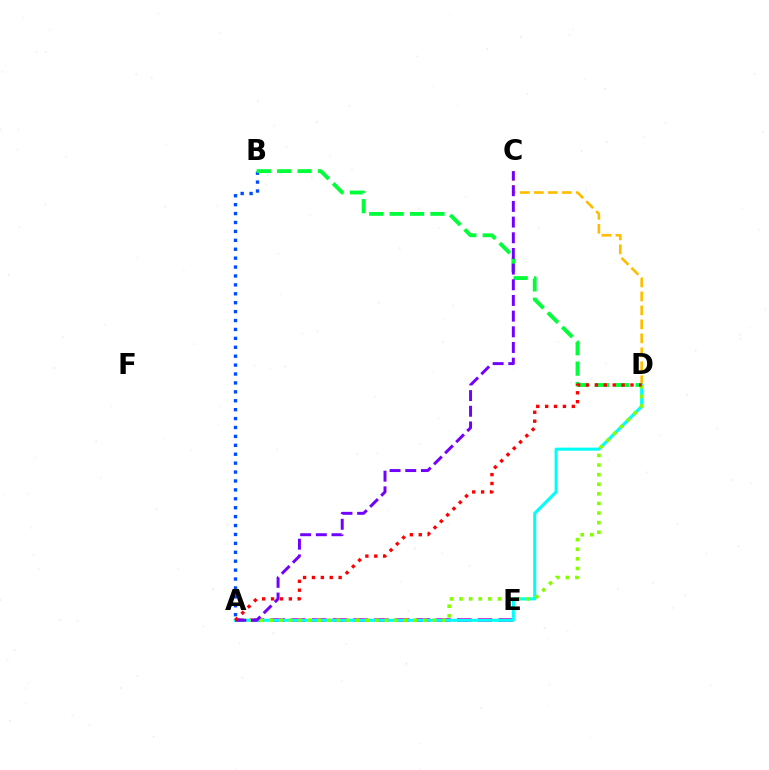{('C', 'D'): [{'color': '#ffbd00', 'line_style': 'dashed', 'thickness': 1.9}], ('A', 'E'): [{'color': '#ff00cf', 'line_style': 'dashed', 'thickness': 2.82}], ('A', 'B'): [{'color': '#004bff', 'line_style': 'dotted', 'thickness': 2.42}], ('A', 'D'): [{'color': '#00fff6', 'line_style': 'solid', 'thickness': 2.2}, {'color': '#84ff00', 'line_style': 'dotted', 'thickness': 2.61}, {'color': '#ff0000', 'line_style': 'dotted', 'thickness': 2.42}], ('B', 'D'): [{'color': '#00ff39', 'line_style': 'dashed', 'thickness': 2.77}], ('A', 'C'): [{'color': '#7200ff', 'line_style': 'dashed', 'thickness': 2.13}]}